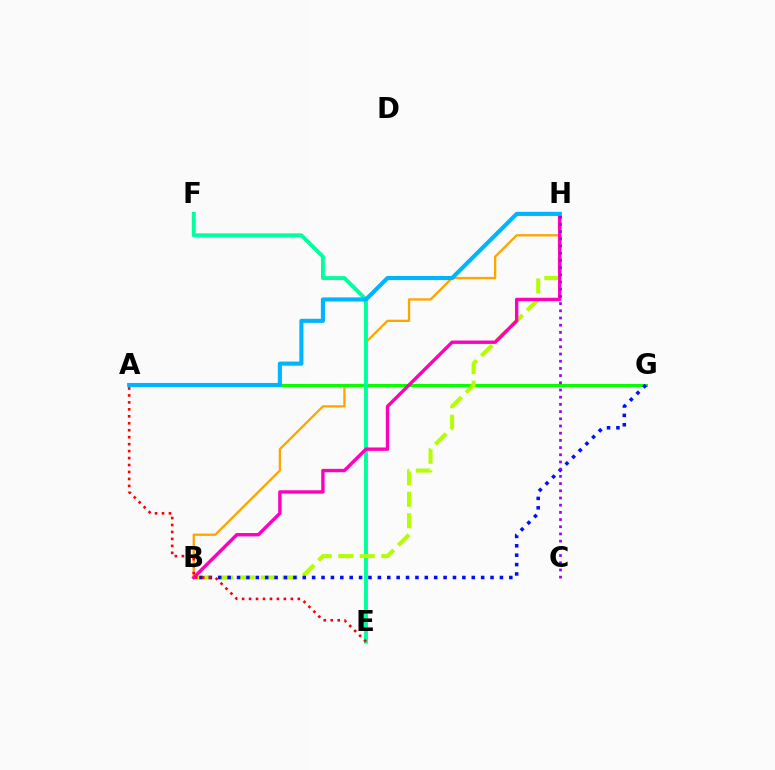{('B', 'H'): [{'color': '#ffa500', 'line_style': 'solid', 'thickness': 1.66}, {'color': '#b3ff00', 'line_style': 'dashed', 'thickness': 2.92}, {'color': '#ff00bd', 'line_style': 'solid', 'thickness': 2.43}], ('A', 'G'): [{'color': '#08ff00', 'line_style': 'solid', 'thickness': 2.16}], ('E', 'F'): [{'color': '#00ff9d', 'line_style': 'solid', 'thickness': 2.8}], ('B', 'G'): [{'color': '#0010ff', 'line_style': 'dotted', 'thickness': 2.55}], ('C', 'H'): [{'color': '#9b00ff', 'line_style': 'dotted', 'thickness': 1.96}], ('A', 'H'): [{'color': '#00b5ff', 'line_style': 'solid', 'thickness': 2.95}], ('A', 'E'): [{'color': '#ff0000', 'line_style': 'dotted', 'thickness': 1.89}]}